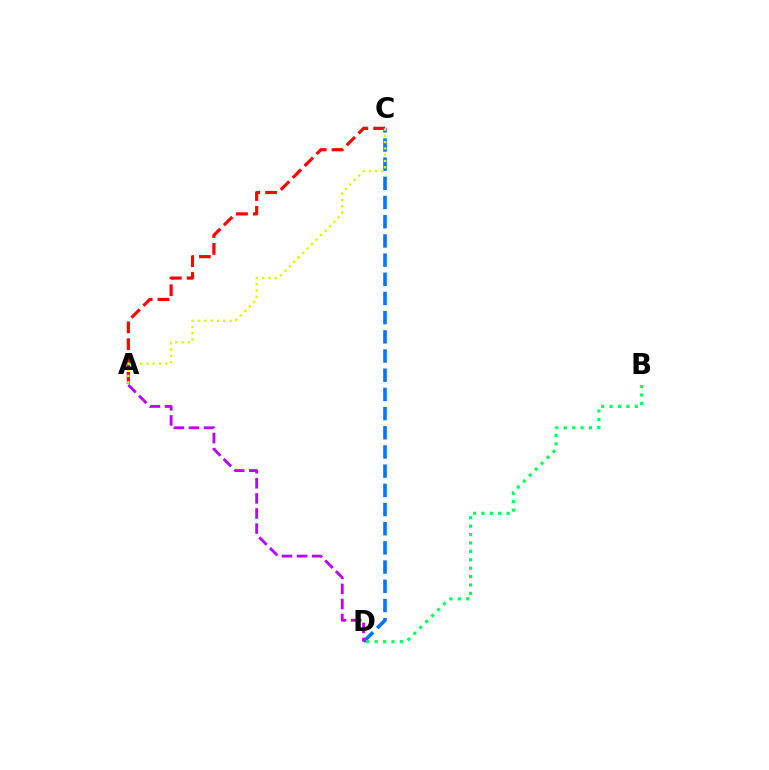{('C', 'D'): [{'color': '#0074ff', 'line_style': 'dashed', 'thickness': 2.61}], ('A', 'C'): [{'color': '#ff0000', 'line_style': 'dashed', 'thickness': 2.29}, {'color': '#d1ff00', 'line_style': 'dotted', 'thickness': 1.71}], ('A', 'D'): [{'color': '#b900ff', 'line_style': 'dashed', 'thickness': 2.05}], ('B', 'D'): [{'color': '#00ff5c', 'line_style': 'dotted', 'thickness': 2.28}]}